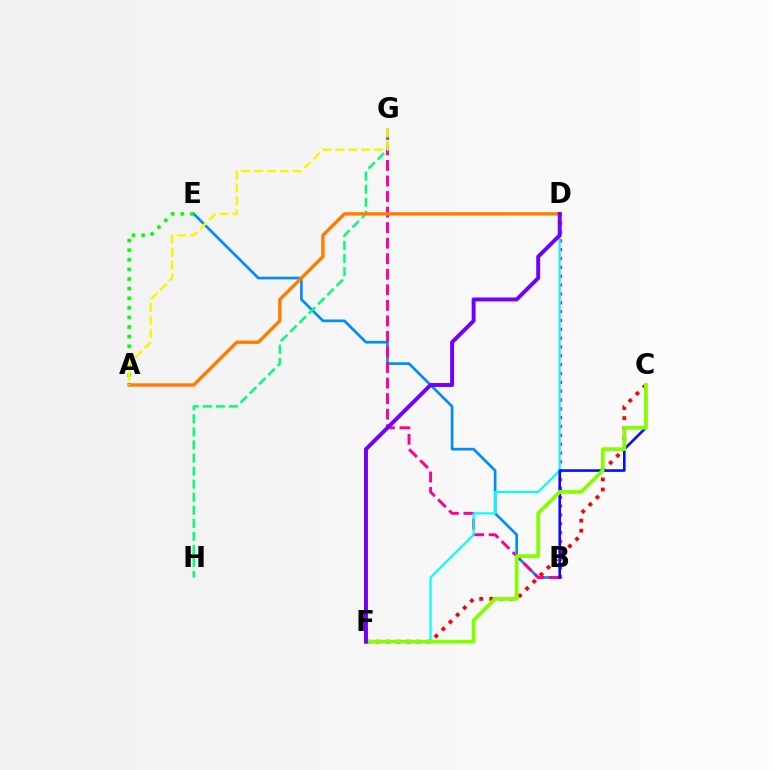{('C', 'F'): [{'color': '#ff0000', 'line_style': 'dotted', 'thickness': 2.73}, {'color': '#84ff00', 'line_style': 'solid', 'thickness': 2.7}], ('B', 'D'): [{'color': '#ee00ff', 'line_style': 'dotted', 'thickness': 2.4}], ('B', 'E'): [{'color': '#008cff', 'line_style': 'solid', 'thickness': 1.93}], ('B', 'G'): [{'color': '#ff0094', 'line_style': 'dashed', 'thickness': 2.11}], ('D', 'F'): [{'color': '#00fff6', 'line_style': 'solid', 'thickness': 1.53}, {'color': '#7200ff', 'line_style': 'solid', 'thickness': 2.83}], ('G', 'H'): [{'color': '#00ff74', 'line_style': 'dashed', 'thickness': 1.77}], ('B', 'C'): [{'color': '#0010ff', 'line_style': 'solid', 'thickness': 1.88}], ('A', 'E'): [{'color': '#08ff00', 'line_style': 'dotted', 'thickness': 2.61}], ('A', 'D'): [{'color': '#ff7c00', 'line_style': 'solid', 'thickness': 2.43}], ('A', 'G'): [{'color': '#fcf500', 'line_style': 'dashed', 'thickness': 1.75}]}